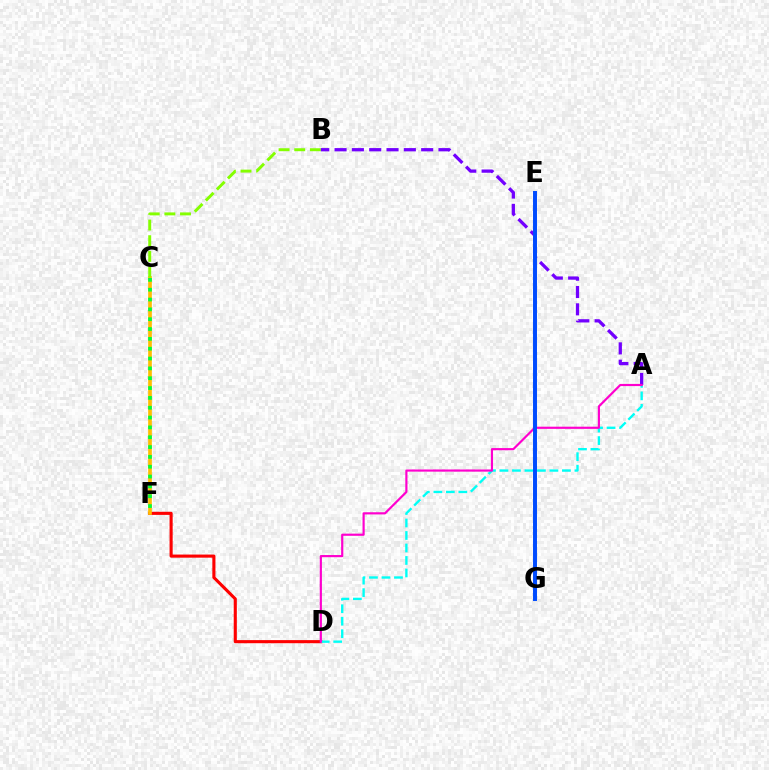{('D', 'F'): [{'color': '#ff0000', 'line_style': 'solid', 'thickness': 2.24}], ('C', 'F'): [{'color': '#ffbd00', 'line_style': 'solid', 'thickness': 2.65}, {'color': '#00ff39', 'line_style': 'dotted', 'thickness': 2.67}], ('A', 'D'): [{'color': '#00fff6', 'line_style': 'dashed', 'thickness': 1.7}, {'color': '#ff00cf', 'line_style': 'solid', 'thickness': 1.57}], ('B', 'C'): [{'color': '#84ff00', 'line_style': 'dashed', 'thickness': 2.13}], ('A', 'B'): [{'color': '#7200ff', 'line_style': 'dashed', 'thickness': 2.35}], ('E', 'G'): [{'color': '#004bff', 'line_style': 'solid', 'thickness': 2.85}]}